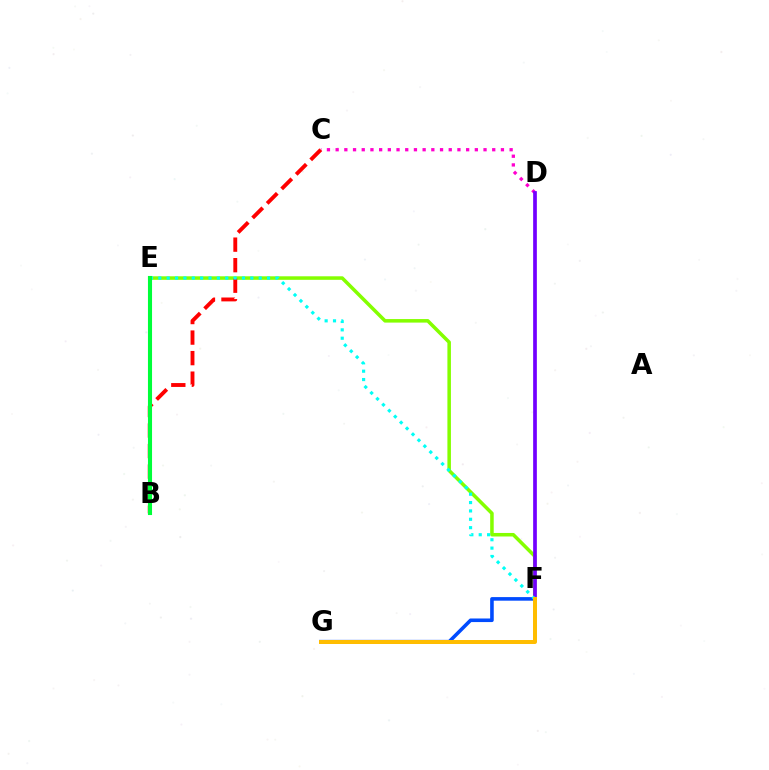{('F', 'G'): [{'color': '#004bff', 'line_style': 'solid', 'thickness': 2.58}, {'color': '#ffbd00', 'line_style': 'solid', 'thickness': 2.87}], ('C', 'D'): [{'color': '#ff00cf', 'line_style': 'dotted', 'thickness': 2.36}], ('E', 'F'): [{'color': '#84ff00', 'line_style': 'solid', 'thickness': 2.54}, {'color': '#00fff6', 'line_style': 'dotted', 'thickness': 2.27}], ('D', 'F'): [{'color': '#7200ff', 'line_style': 'solid', 'thickness': 2.66}], ('B', 'C'): [{'color': '#ff0000', 'line_style': 'dashed', 'thickness': 2.79}], ('B', 'E'): [{'color': '#00ff39', 'line_style': 'solid', 'thickness': 2.94}]}